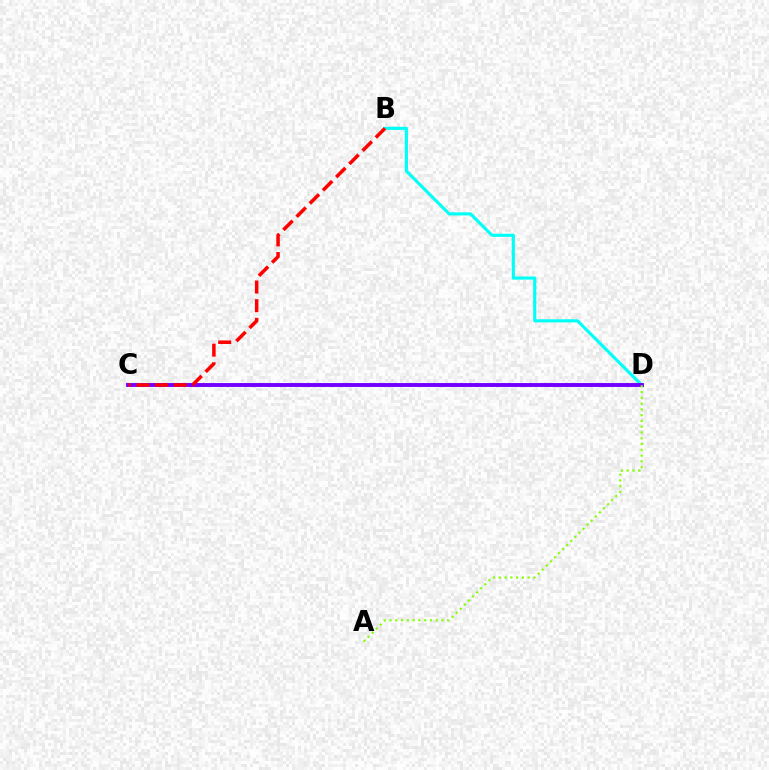{('B', 'D'): [{'color': '#00fff6', 'line_style': 'solid', 'thickness': 2.25}], ('C', 'D'): [{'color': '#7200ff', 'line_style': 'solid', 'thickness': 2.81}], ('B', 'C'): [{'color': '#ff0000', 'line_style': 'dashed', 'thickness': 2.54}], ('A', 'D'): [{'color': '#84ff00', 'line_style': 'dotted', 'thickness': 1.57}]}